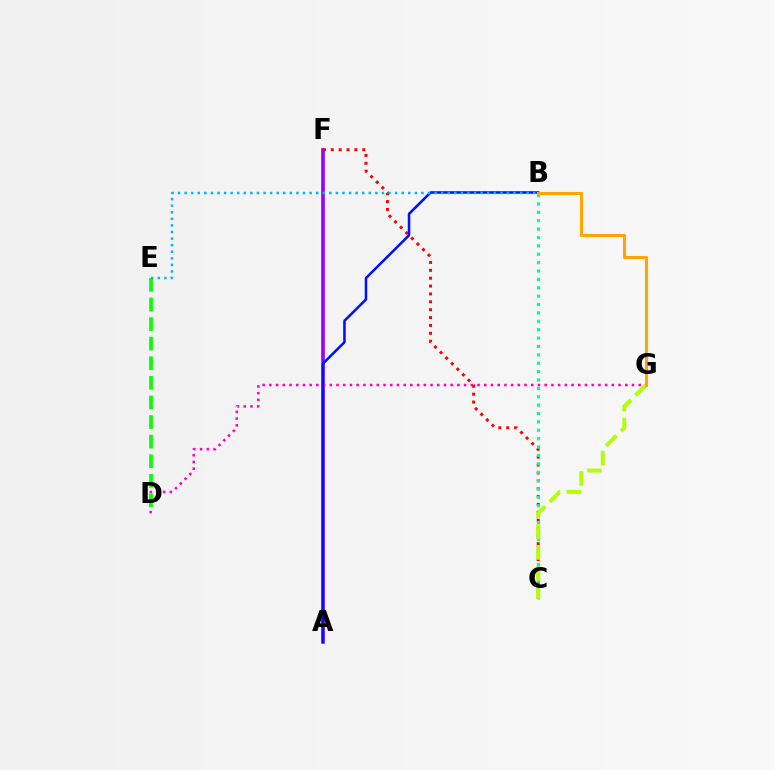{('A', 'F'): [{'color': '#9b00ff', 'line_style': 'solid', 'thickness': 2.62}], ('D', 'G'): [{'color': '#ff00bd', 'line_style': 'dotted', 'thickness': 1.82}], ('C', 'F'): [{'color': '#ff0000', 'line_style': 'dotted', 'thickness': 2.14}], ('B', 'C'): [{'color': '#00ff9d', 'line_style': 'dotted', 'thickness': 2.28}], ('D', 'E'): [{'color': '#08ff00', 'line_style': 'dashed', 'thickness': 2.66}], ('A', 'B'): [{'color': '#0010ff', 'line_style': 'solid', 'thickness': 1.84}], ('C', 'G'): [{'color': '#b3ff00', 'line_style': 'dashed', 'thickness': 2.84}], ('B', 'E'): [{'color': '#00b5ff', 'line_style': 'dotted', 'thickness': 1.79}], ('B', 'G'): [{'color': '#ffa500', 'line_style': 'solid', 'thickness': 2.2}]}